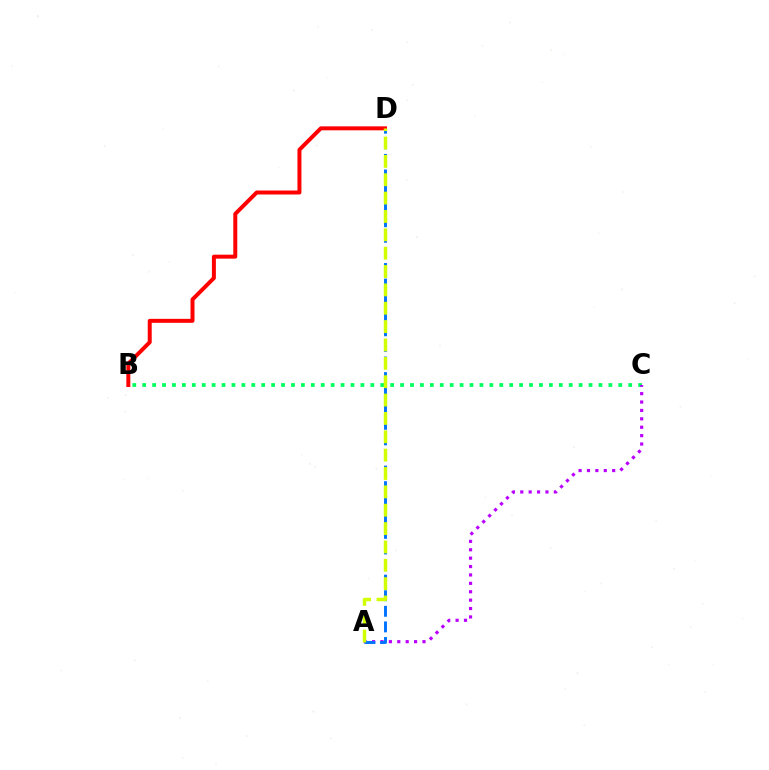{('B', 'C'): [{'color': '#00ff5c', 'line_style': 'dotted', 'thickness': 2.69}], ('A', 'C'): [{'color': '#b900ff', 'line_style': 'dotted', 'thickness': 2.28}], ('A', 'D'): [{'color': '#0074ff', 'line_style': 'dashed', 'thickness': 2.12}, {'color': '#d1ff00', 'line_style': 'dashed', 'thickness': 2.49}], ('B', 'D'): [{'color': '#ff0000', 'line_style': 'solid', 'thickness': 2.86}]}